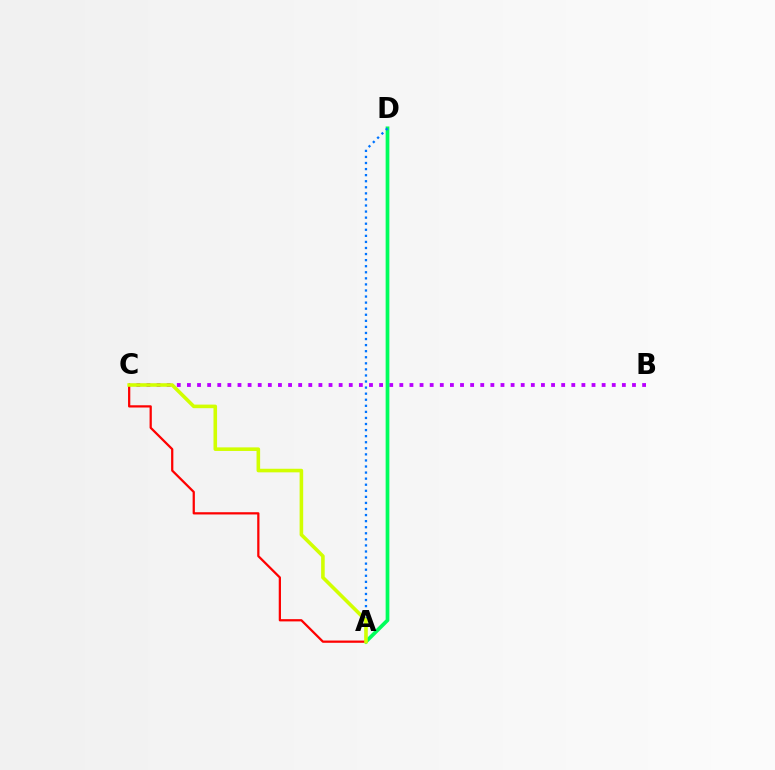{('B', 'C'): [{'color': '#b900ff', 'line_style': 'dotted', 'thickness': 2.75}], ('A', 'D'): [{'color': '#00ff5c', 'line_style': 'solid', 'thickness': 2.68}, {'color': '#0074ff', 'line_style': 'dotted', 'thickness': 1.65}], ('A', 'C'): [{'color': '#ff0000', 'line_style': 'solid', 'thickness': 1.62}, {'color': '#d1ff00', 'line_style': 'solid', 'thickness': 2.58}]}